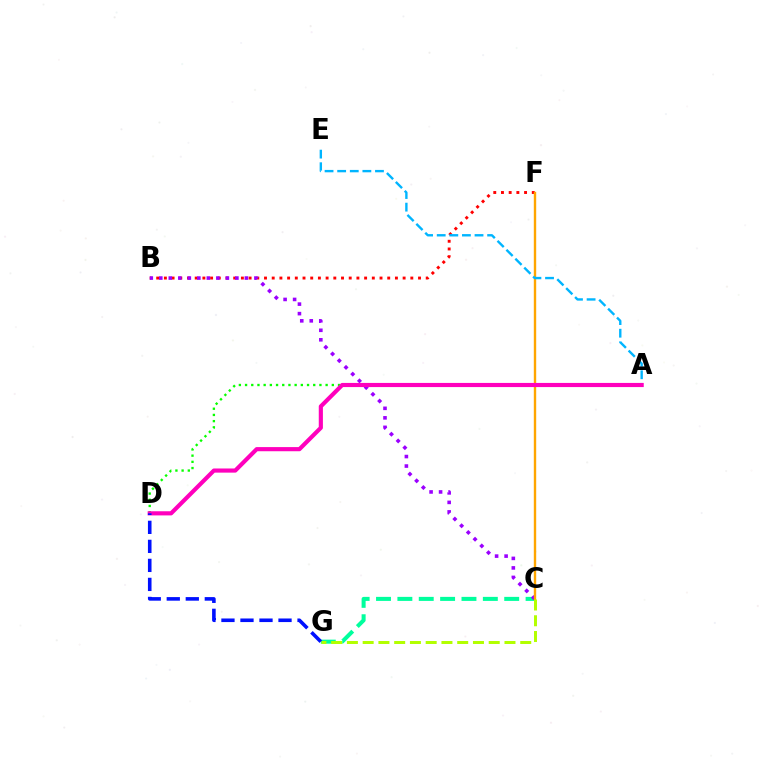{('B', 'F'): [{'color': '#ff0000', 'line_style': 'dotted', 'thickness': 2.09}], ('C', 'G'): [{'color': '#00ff9d', 'line_style': 'dashed', 'thickness': 2.9}, {'color': '#b3ff00', 'line_style': 'dashed', 'thickness': 2.14}], ('B', 'C'): [{'color': '#9b00ff', 'line_style': 'dotted', 'thickness': 2.58}], ('C', 'F'): [{'color': '#ffa500', 'line_style': 'solid', 'thickness': 1.72}], ('A', 'D'): [{'color': '#08ff00', 'line_style': 'dotted', 'thickness': 1.68}, {'color': '#ff00bd', 'line_style': 'solid', 'thickness': 2.99}], ('A', 'E'): [{'color': '#00b5ff', 'line_style': 'dashed', 'thickness': 1.71}], ('D', 'G'): [{'color': '#0010ff', 'line_style': 'dashed', 'thickness': 2.58}]}